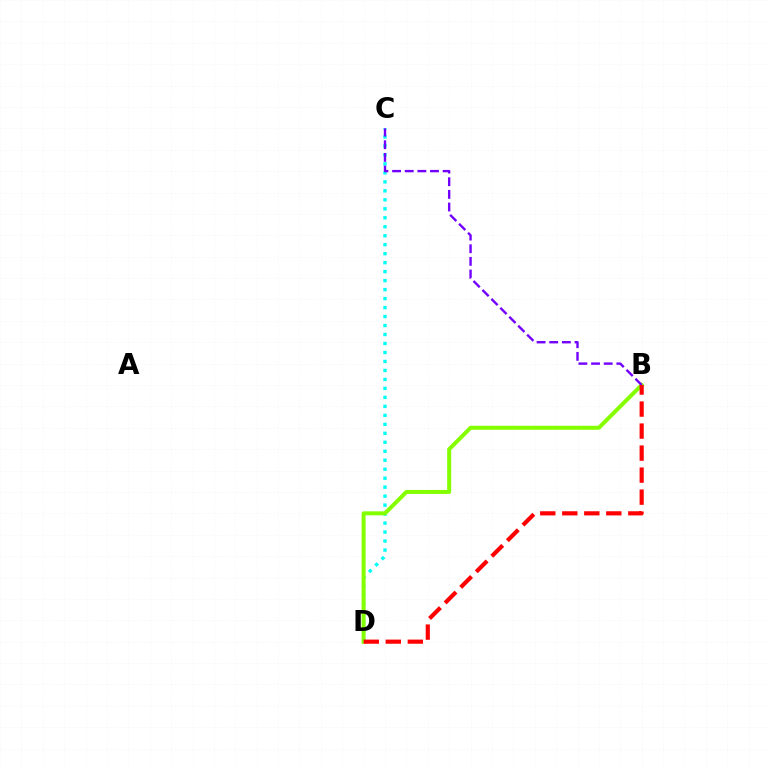{('C', 'D'): [{'color': '#00fff6', 'line_style': 'dotted', 'thickness': 2.44}], ('B', 'D'): [{'color': '#84ff00', 'line_style': 'solid', 'thickness': 2.88}, {'color': '#ff0000', 'line_style': 'dashed', 'thickness': 2.99}], ('B', 'C'): [{'color': '#7200ff', 'line_style': 'dashed', 'thickness': 1.72}]}